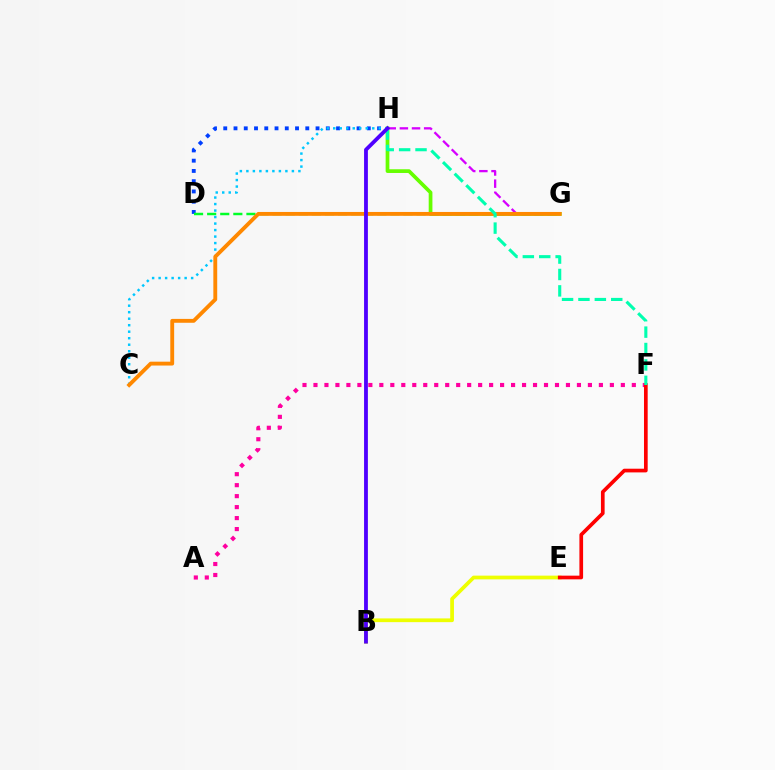{('D', 'H'): [{'color': '#003fff', 'line_style': 'dotted', 'thickness': 2.79}], ('G', 'H'): [{'color': '#66ff00', 'line_style': 'solid', 'thickness': 2.68}, {'color': '#d600ff', 'line_style': 'dashed', 'thickness': 1.65}], ('A', 'F'): [{'color': '#ff00a0', 'line_style': 'dotted', 'thickness': 2.98}], ('D', 'G'): [{'color': '#00ff27', 'line_style': 'dashed', 'thickness': 1.78}], ('B', 'E'): [{'color': '#eeff00', 'line_style': 'solid', 'thickness': 2.69}], ('E', 'F'): [{'color': '#ff0000', 'line_style': 'solid', 'thickness': 2.65}], ('C', 'H'): [{'color': '#00c7ff', 'line_style': 'dotted', 'thickness': 1.77}], ('C', 'G'): [{'color': '#ff8800', 'line_style': 'solid', 'thickness': 2.78}], ('F', 'H'): [{'color': '#00ffaf', 'line_style': 'dashed', 'thickness': 2.23}], ('B', 'H'): [{'color': '#4f00ff', 'line_style': 'solid', 'thickness': 2.74}]}